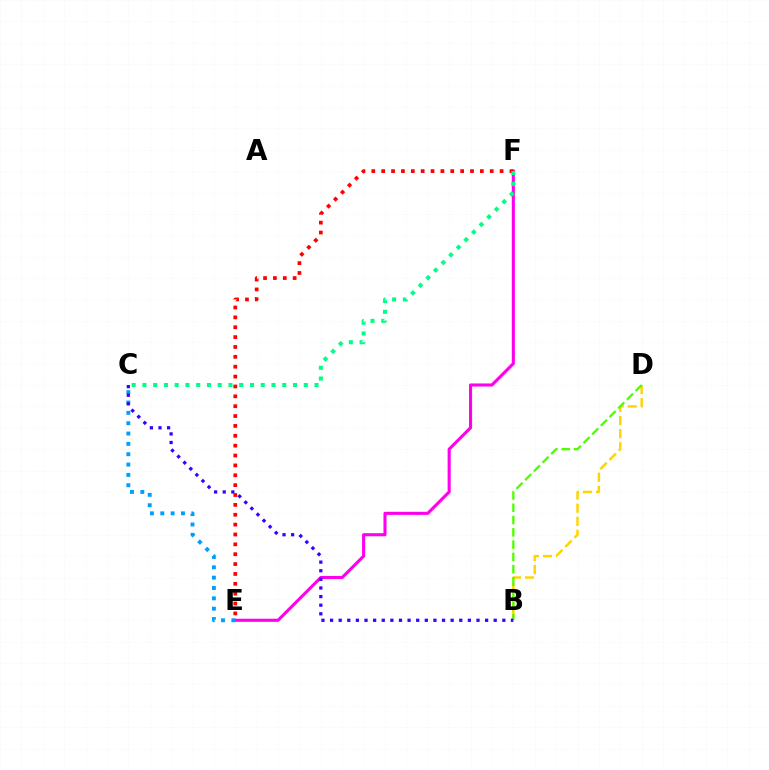{('B', 'D'): [{'color': '#ffd500', 'line_style': 'dashed', 'thickness': 1.78}, {'color': '#4fff00', 'line_style': 'dashed', 'thickness': 1.67}], ('E', 'F'): [{'color': '#ff00ed', 'line_style': 'solid', 'thickness': 2.23}, {'color': '#ff0000', 'line_style': 'dotted', 'thickness': 2.68}], ('C', 'E'): [{'color': '#009eff', 'line_style': 'dotted', 'thickness': 2.81}], ('C', 'F'): [{'color': '#00ff86', 'line_style': 'dotted', 'thickness': 2.92}], ('B', 'C'): [{'color': '#3700ff', 'line_style': 'dotted', 'thickness': 2.34}]}